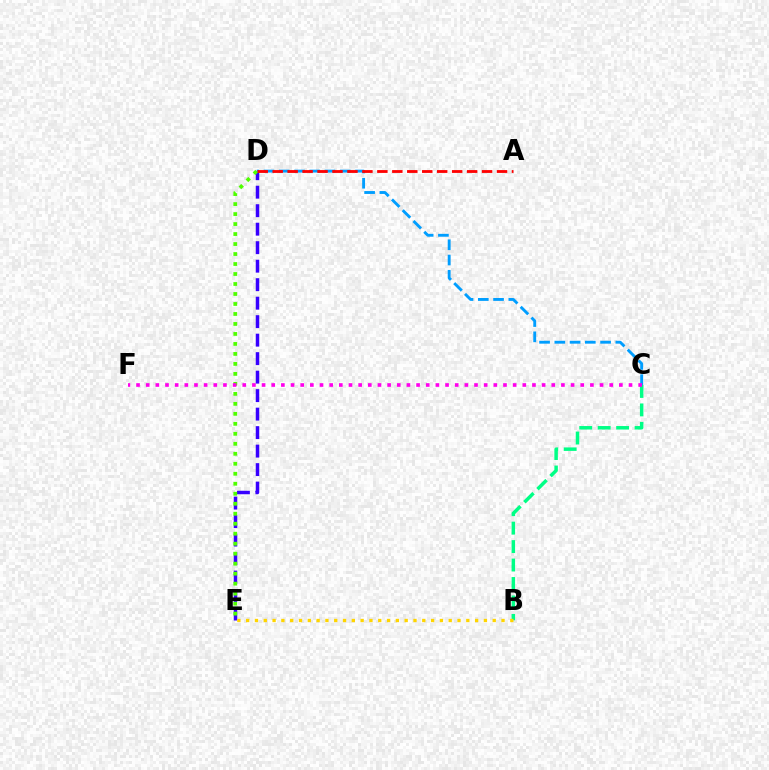{('D', 'E'): [{'color': '#3700ff', 'line_style': 'dashed', 'thickness': 2.51}, {'color': '#4fff00', 'line_style': 'dotted', 'thickness': 2.71}], ('C', 'D'): [{'color': '#009eff', 'line_style': 'dashed', 'thickness': 2.07}], ('B', 'C'): [{'color': '#00ff86', 'line_style': 'dashed', 'thickness': 2.51}], ('B', 'E'): [{'color': '#ffd500', 'line_style': 'dotted', 'thickness': 2.39}], ('A', 'D'): [{'color': '#ff0000', 'line_style': 'dashed', 'thickness': 2.03}], ('C', 'F'): [{'color': '#ff00ed', 'line_style': 'dotted', 'thickness': 2.62}]}